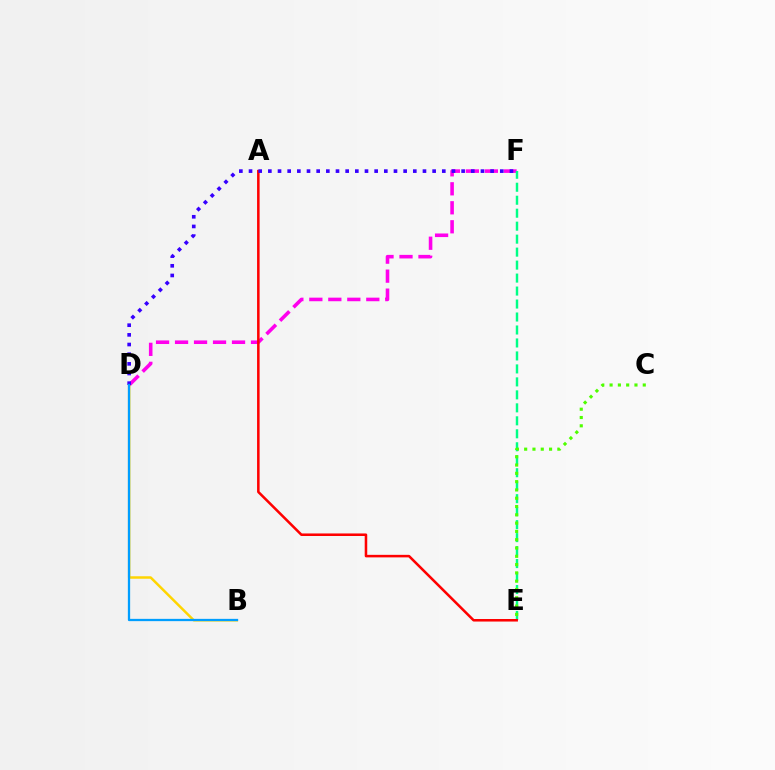{('D', 'F'): [{'color': '#ff00ed', 'line_style': 'dashed', 'thickness': 2.58}, {'color': '#3700ff', 'line_style': 'dotted', 'thickness': 2.63}], ('E', 'F'): [{'color': '#00ff86', 'line_style': 'dashed', 'thickness': 1.76}], ('B', 'D'): [{'color': '#ffd500', 'line_style': 'solid', 'thickness': 1.79}, {'color': '#009eff', 'line_style': 'solid', 'thickness': 1.64}], ('C', 'E'): [{'color': '#4fff00', 'line_style': 'dotted', 'thickness': 2.25}], ('A', 'E'): [{'color': '#ff0000', 'line_style': 'solid', 'thickness': 1.83}]}